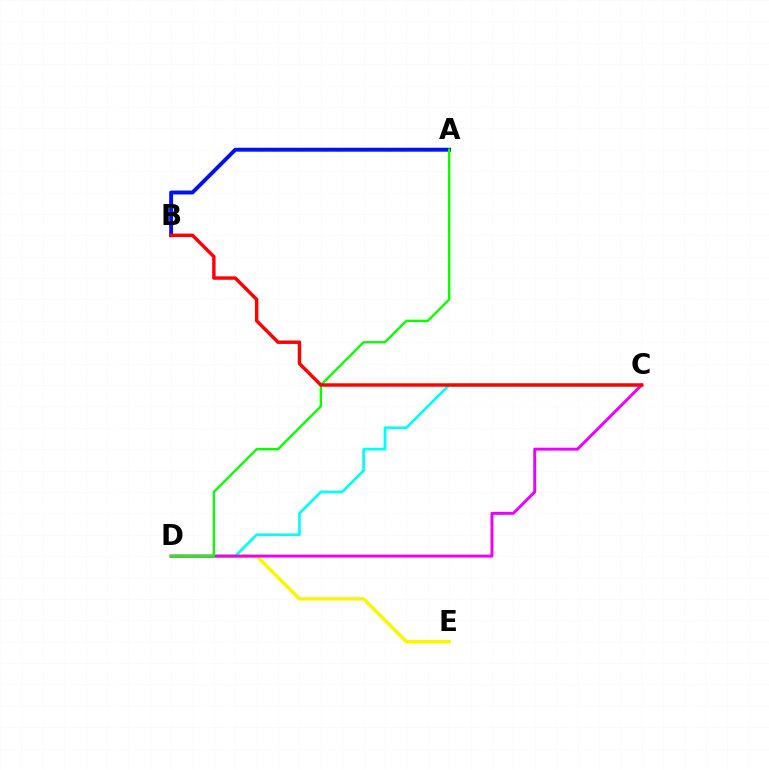{('D', 'E'): [{'color': '#fcf500', 'line_style': 'solid', 'thickness': 2.45}], ('A', 'B'): [{'color': '#0010ff', 'line_style': 'solid', 'thickness': 2.81}], ('C', 'D'): [{'color': '#00fff6', 'line_style': 'solid', 'thickness': 1.93}, {'color': '#ee00ff', 'line_style': 'solid', 'thickness': 2.11}], ('A', 'D'): [{'color': '#08ff00', 'line_style': 'solid', 'thickness': 1.67}], ('B', 'C'): [{'color': '#ff0000', 'line_style': 'solid', 'thickness': 2.46}]}